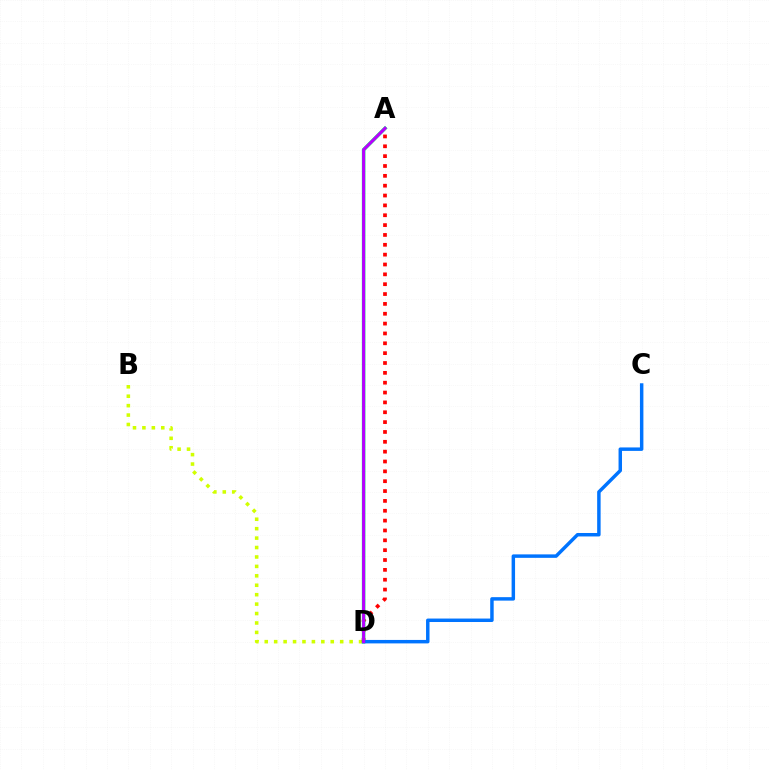{('B', 'D'): [{'color': '#d1ff00', 'line_style': 'dotted', 'thickness': 2.56}], ('A', 'D'): [{'color': '#ff0000', 'line_style': 'dotted', 'thickness': 2.68}, {'color': '#00ff5c', 'line_style': 'solid', 'thickness': 2.54}, {'color': '#b900ff', 'line_style': 'solid', 'thickness': 2.19}], ('C', 'D'): [{'color': '#0074ff', 'line_style': 'solid', 'thickness': 2.49}]}